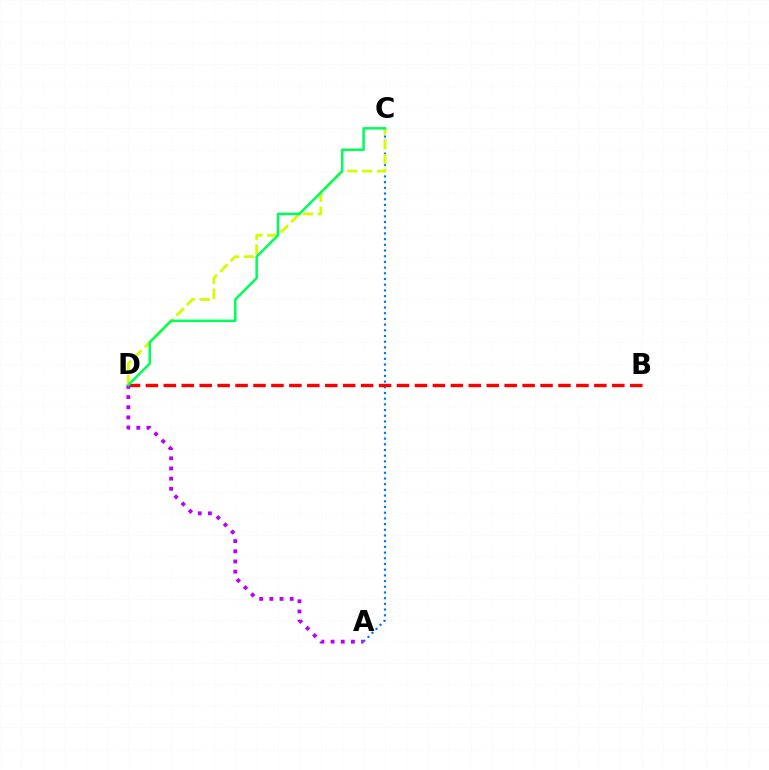{('A', 'C'): [{'color': '#0074ff', 'line_style': 'dotted', 'thickness': 1.55}], ('B', 'D'): [{'color': '#ff0000', 'line_style': 'dashed', 'thickness': 2.44}], ('C', 'D'): [{'color': '#d1ff00', 'line_style': 'dashed', 'thickness': 2.02}, {'color': '#00ff5c', 'line_style': 'solid', 'thickness': 1.83}], ('A', 'D'): [{'color': '#b900ff', 'line_style': 'dotted', 'thickness': 2.76}]}